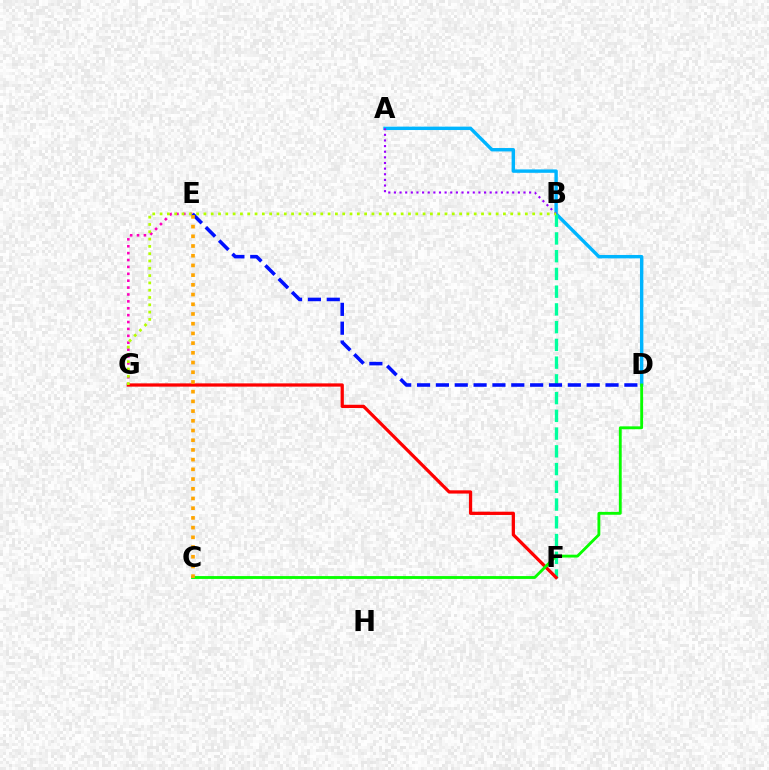{('A', 'D'): [{'color': '#00b5ff', 'line_style': 'solid', 'thickness': 2.45}], ('B', 'F'): [{'color': '#00ff9d', 'line_style': 'dashed', 'thickness': 2.41}], ('E', 'G'): [{'color': '#ff00bd', 'line_style': 'dotted', 'thickness': 1.87}], ('F', 'G'): [{'color': '#ff0000', 'line_style': 'solid', 'thickness': 2.34}], ('A', 'B'): [{'color': '#9b00ff', 'line_style': 'dotted', 'thickness': 1.53}], ('D', 'E'): [{'color': '#0010ff', 'line_style': 'dashed', 'thickness': 2.56}], ('B', 'G'): [{'color': '#b3ff00', 'line_style': 'dotted', 'thickness': 1.98}], ('C', 'D'): [{'color': '#08ff00', 'line_style': 'solid', 'thickness': 2.05}], ('C', 'E'): [{'color': '#ffa500', 'line_style': 'dotted', 'thickness': 2.64}]}